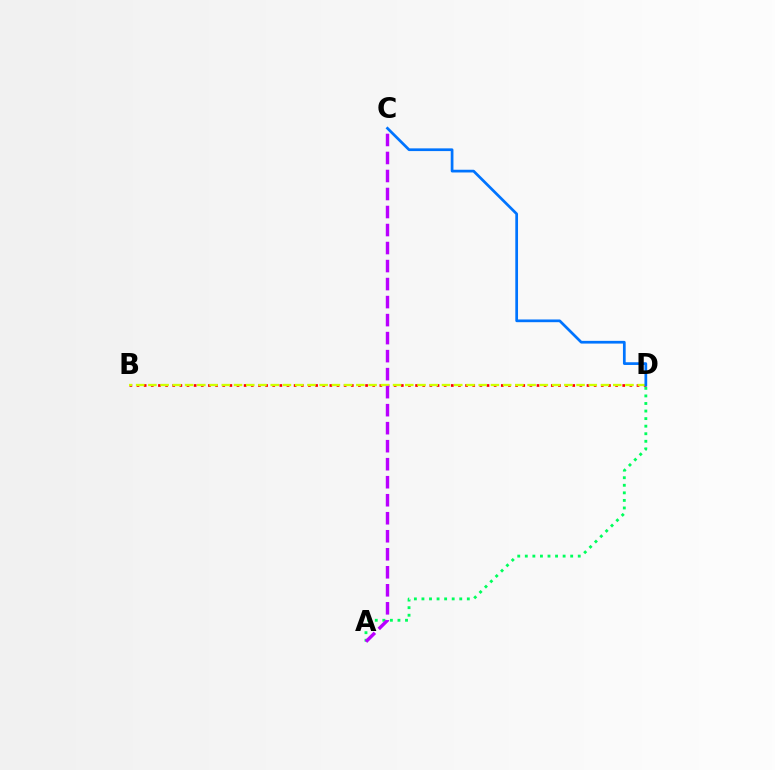{('B', 'D'): [{'color': '#ff0000', 'line_style': 'dotted', 'thickness': 1.94}, {'color': '#d1ff00', 'line_style': 'dashed', 'thickness': 1.66}], ('A', 'D'): [{'color': '#00ff5c', 'line_style': 'dotted', 'thickness': 2.05}], ('A', 'C'): [{'color': '#b900ff', 'line_style': 'dashed', 'thickness': 2.45}], ('C', 'D'): [{'color': '#0074ff', 'line_style': 'solid', 'thickness': 1.96}]}